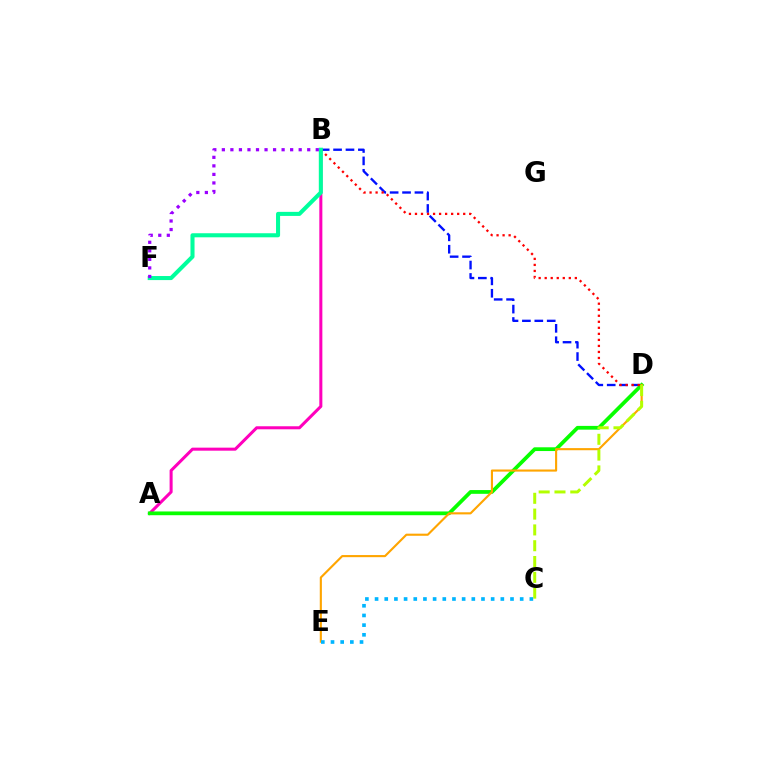{('A', 'B'): [{'color': '#ff00bd', 'line_style': 'solid', 'thickness': 2.19}], ('B', 'D'): [{'color': '#0010ff', 'line_style': 'dashed', 'thickness': 1.68}, {'color': '#ff0000', 'line_style': 'dotted', 'thickness': 1.64}], ('A', 'D'): [{'color': '#08ff00', 'line_style': 'solid', 'thickness': 2.7}], ('D', 'E'): [{'color': '#ffa500', 'line_style': 'solid', 'thickness': 1.53}], ('C', 'D'): [{'color': '#b3ff00', 'line_style': 'dashed', 'thickness': 2.15}], ('C', 'E'): [{'color': '#00b5ff', 'line_style': 'dotted', 'thickness': 2.63}], ('B', 'F'): [{'color': '#00ff9d', 'line_style': 'solid', 'thickness': 2.92}, {'color': '#9b00ff', 'line_style': 'dotted', 'thickness': 2.32}]}